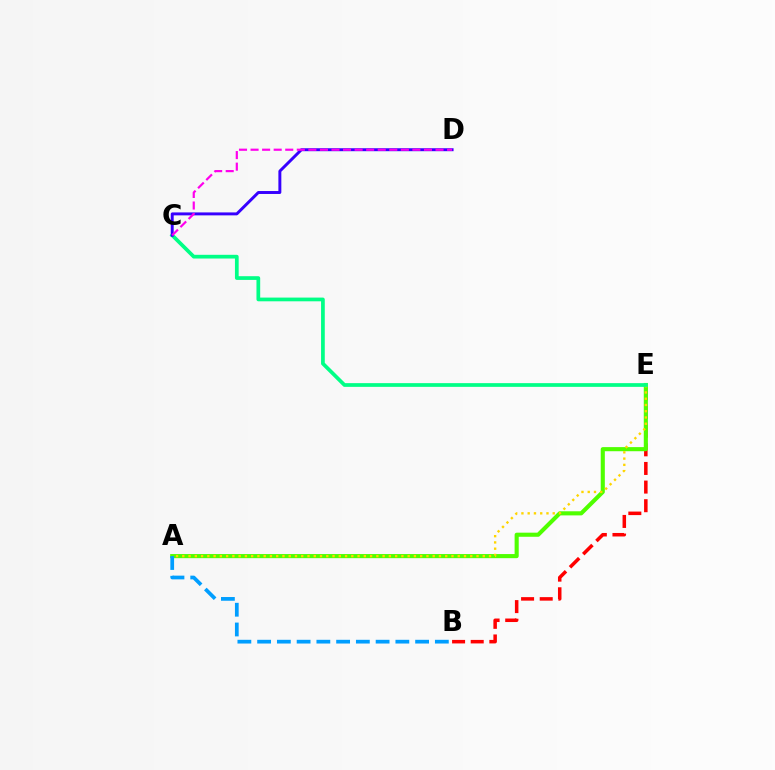{('B', 'E'): [{'color': '#ff0000', 'line_style': 'dashed', 'thickness': 2.53}], ('A', 'E'): [{'color': '#4fff00', 'line_style': 'solid', 'thickness': 2.96}, {'color': '#ffd500', 'line_style': 'dotted', 'thickness': 1.7}], ('C', 'E'): [{'color': '#00ff86', 'line_style': 'solid', 'thickness': 2.68}], ('C', 'D'): [{'color': '#3700ff', 'line_style': 'solid', 'thickness': 2.12}, {'color': '#ff00ed', 'line_style': 'dashed', 'thickness': 1.57}], ('A', 'B'): [{'color': '#009eff', 'line_style': 'dashed', 'thickness': 2.68}]}